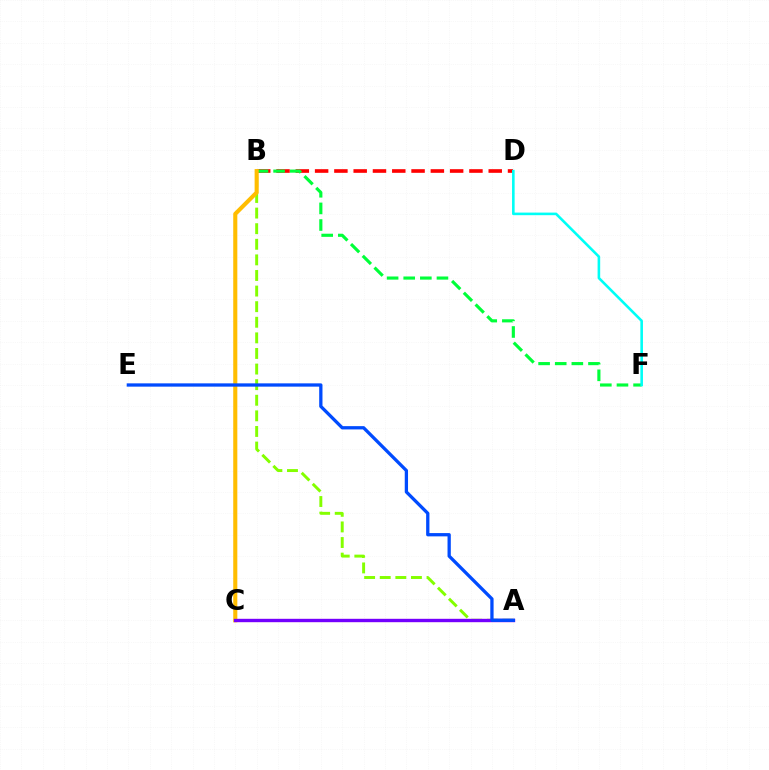{('B', 'D'): [{'color': '#ff0000', 'line_style': 'dashed', 'thickness': 2.62}], ('B', 'F'): [{'color': '#00ff39', 'line_style': 'dashed', 'thickness': 2.26}], ('A', 'C'): [{'color': '#ff00cf', 'line_style': 'solid', 'thickness': 2.26}, {'color': '#7200ff', 'line_style': 'solid', 'thickness': 2.37}], ('A', 'B'): [{'color': '#84ff00', 'line_style': 'dashed', 'thickness': 2.12}], ('B', 'C'): [{'color': '#ffbd00', 'line_style': 'solid', 'thickness': 2.95}], ('A', 'E'): [{'color': '#004bff', 'line_style': 'solid', 'thickness': 2.37}], ('D', 'F'): [{'color': '#00fff6', 'line_style': 'solid', 'thickness': 1.87}]}